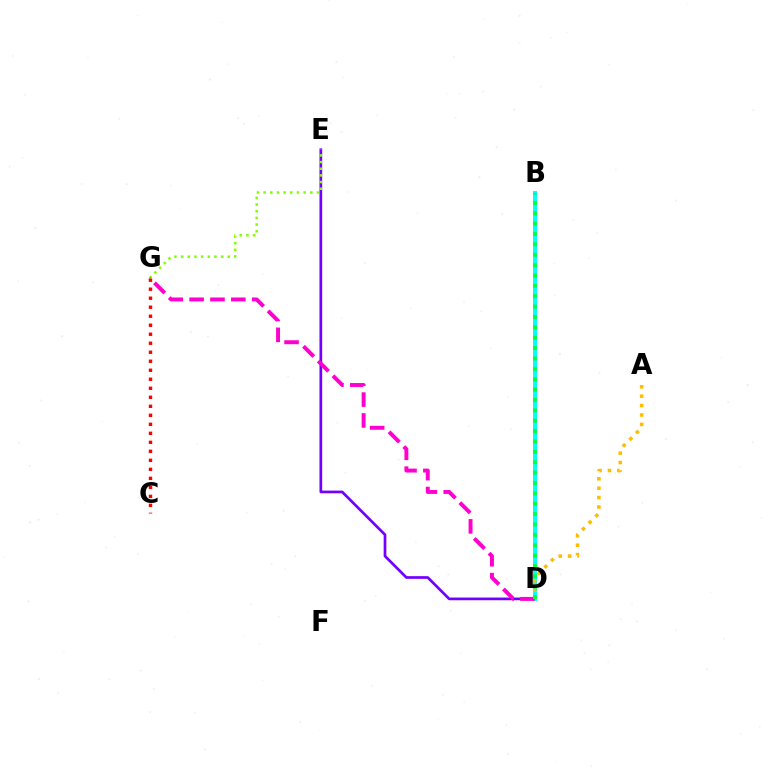{('D', 'E'): [{'color': '#7200ff', 'line_style': 'solid', 'thickness': 1.95}], ('E', 'G'): [{'color': '#84ff00', 'line_style': 'dotted', 'thickness': 1.81}], ('B', 'D'): [{'color': '#004bff', 'line_style': 'dotted', 'thickness': 2.12}, {'color': '#00fff6', 'line_style': 'solid', 'thickness': 2.86}, {'color': '#00ff39', 'line_style': 'dotted', 'thickness': 2.82}], ('C', 'G'): [{'color': '#ff0000', 'line_style': 'dotted', 'thickness': 2.45}], ('A', 'D'): [{'color': '#ffbd00', 'line_style': 'dotted', 'thickness': 2.56}], ('D', 'G'): [{'color': '#ff00cf', 'line_style': 'dashed', 'thickness': 2.84}]}